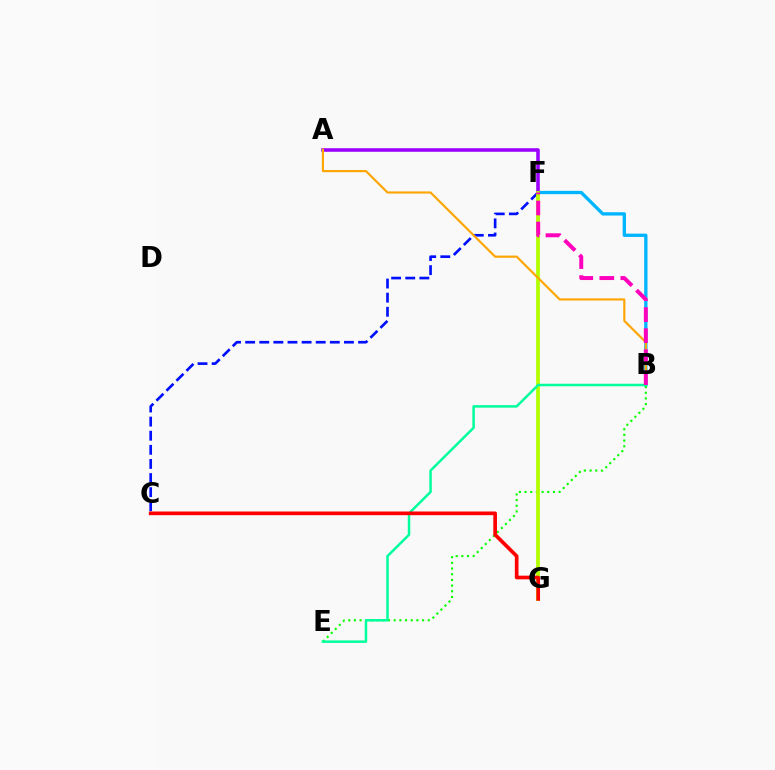{('C', 'F'): [{'color': '#0010ff', 'line_style': 'dashed', 'thickness': 1.92}], ('B', 'F'): [{'color': '#00b5ff', 'line_style': 'solid', 'thickness': 2.38}, {'color': '#ff00bd', 'line_style': 'dashed', 'thickness': 2.85}], ('B', 'E'): [{'color': '#08ff00', 'line_style': 'dotted', 'thickness': 1.54}, {'color': '#00ff9d', 'line_style': 'solid', 'thickness': 1.79}], ('A', 'F'): [{'color': '#9b00ff', 'line_style': 'solid', 'thickness': 2.56}], ('F', 'G'): [{'color': '#b3ff00', 'line_style': 'solid', 'thickness': 2.73}], ('A', 'B'): [{'color': '#ffa500', 'line_style': 'solid', 'thickness': 1.55}], ('C', 'G'): [{'color': '#ff0000', 'line_style': 'solid', 'thickness': 2.65}]}